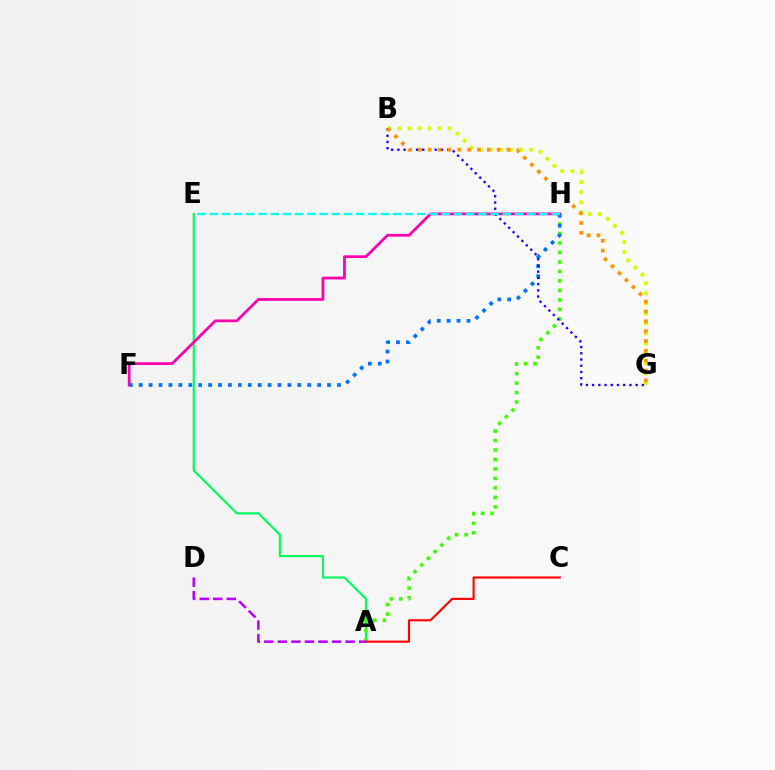{('A', 'E'): [{'color': '#00ff5c', 'line_style': 'solid', 'thickness': 1.55}], ('A', 'H'): [{'color': '#3dff00', 'line_style': 'dotted', 'thickness': 2.58}], ('F', 'H'): [{'color': '#ff00ac', 'line_style': 'solid', 'thickness': 1.99}, {'color': '#0074ff', 'line_style': 'dotted', 'thickness': 2.69}], ('B', 'G'): [{'color': '#d1ff00', 'line_style': 'dotted', 'thickness': 2.72}, {'color': '#2500ff', 'line_style': 'dotted', 'thickness': 1.69}, {'color': '#ff9400', 'line_style': 'dotted', 'thickness': 2.67}], ('E', 'H'): [{'color': '#00fff6', 'line_style': 'dashed', 'thickness': 1.66}], ('A', 'D'): [{'color': '#b900ff', 'line_style': 'dashed', 'thickness': 1.84}], ('A', 'C'): [{'color': '#ff0000', 'line_style': 'solid', 'thickness': 1.53}]}